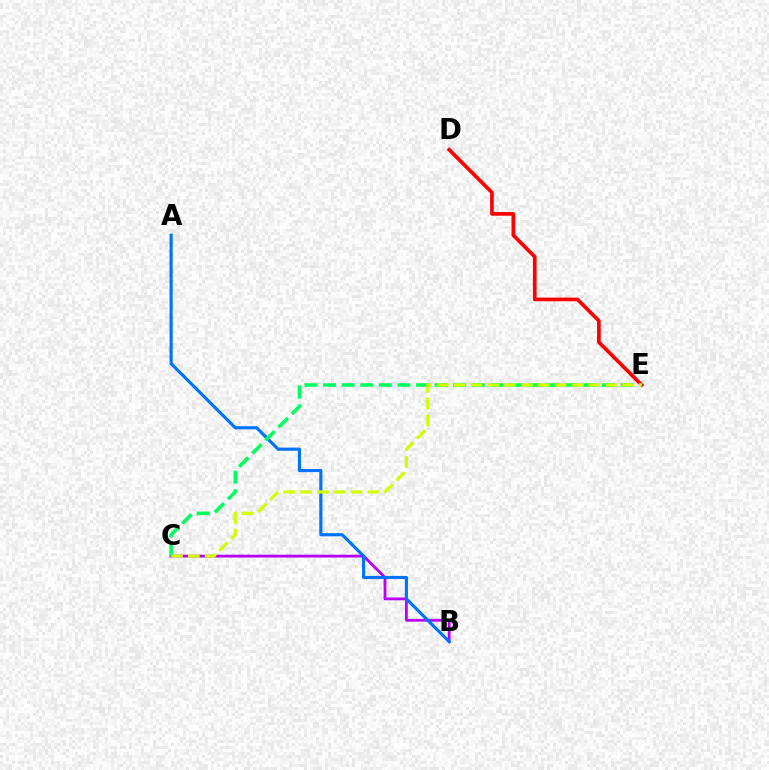{('B', 'C'): [{'color': '#b900ff', 'line_style': 'solid', 'thickness': 2.02}], ('D', 'E'): [{'color': '#ff0000', 'line_style': 'solid', 'thickness': 2.64}], ('A', 'B'): [{'color': '#0074ff', 'line_style': 'solid', 'thickness': 2.27}], ('C', 'E'): [{'color': '#00ff5c', 'line_style': 'dashed', 'thickness': 2.53}, {'color': '#d1ff00', 'line_style': 'dashed', 'thickness': 2.28}]}